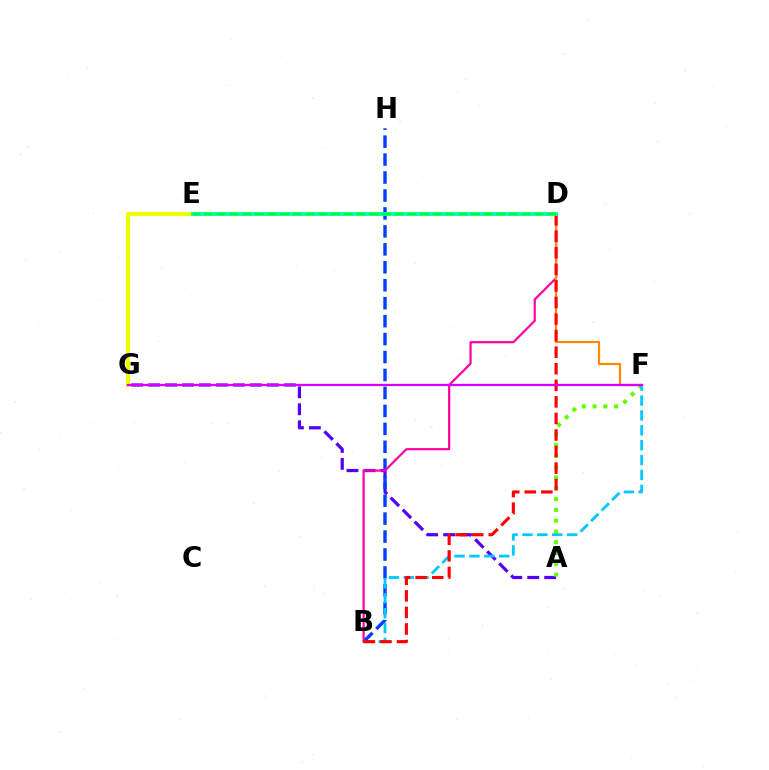{('A', 'G'): [{'color': '#4f00ff', 'line_style': 'dashed', 'thickness': 2.3}], ('A', 'F'): [{'color': '#66ff00', 'line_style': 'dotted', 'thickness': 2.93}], ('B', 'H'): [{'color': '#003fff', 'line_style': 'dashed', 'thickness': 2.44}], ('B', 'F'): [{'color': '#00c7ff', 'line_style': 'dashed', 'thickness': 2.02}], ('B', 'D'): [{'color': '#ff00a0', 'line_style': 'solid', 'thickness': 1.58}, {'color': '#ff0000', 'line_style': 'dashed', 'thickness': 2.25}], ('E', 'G'): [{'color': '#eeff00', 'line_style': 'solid', 'thickness': 2.98}], ('D', 'F'): [{'color': '#ff8800', 'line_style': 'solid', 'thickness': 1.57}], ('F', 'G'): [{'color': '#d600ff', 'line_style': 'solid', 'thickness': 1.63}], ('D', 'E'): [{'color': '#00ffaf', 'line_style': 'solid', 'thickness': 2.76}, {'color': '#00ff27', 'line_style': 'dashed', 'thickness': 1.73}]}